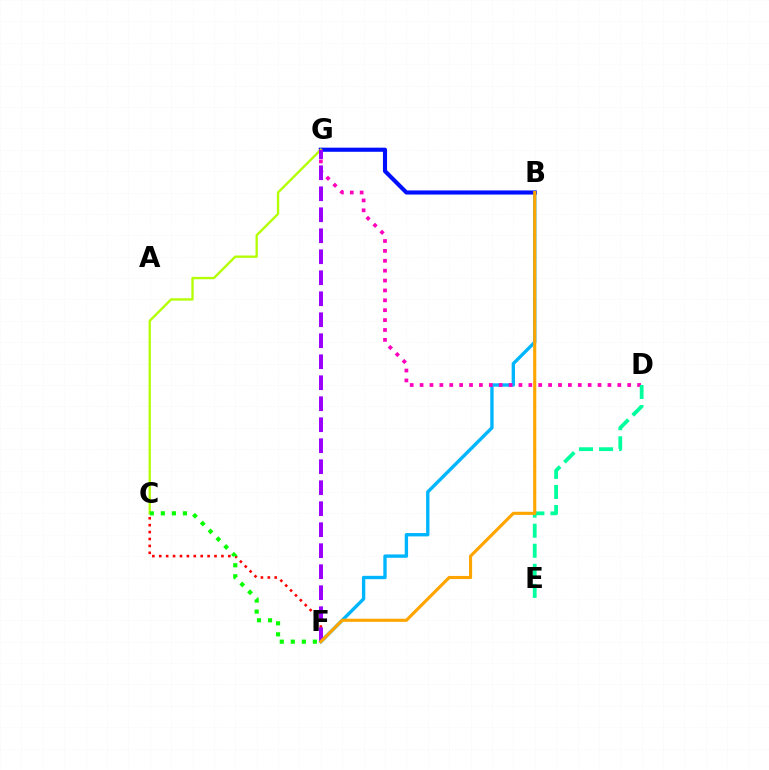{('B', 'F'): [{'color': '#00b5ff', 'line_style': 'solid', 'thickness': 2.42}, {'color': '#ffa500', 'line_style': 'solid', 'thickness': 2.25}], ('C', 'F'): [{'color': '#ff0000', 'line_style': 'dotted', 'thickness': 1.88}, {'color': '#08ff00', 'line_style': 'dotted', 'thickness': 3.0}], ('B', 'G'): [{'color': '#0010ff', 'line_style': 'solid', 'thickness': 2.96}], ('C', 'G'): [{'color': '#b3ff00', 'line_style': 'solid', 'thickness': 1.68}], ('D', 'G'): [{'color': '#ff00bd', 'line_style': 'dotted', 'thickness': 2.69}], ('F', 'G'): [{'color': '#9b00ff', 'line_style': 'dashed', 'thickness': 2.85}], ('D', 'E'): [{'color': '#00ff9d', 'line_style': 'dashed', 'thickness': 2.72}]}